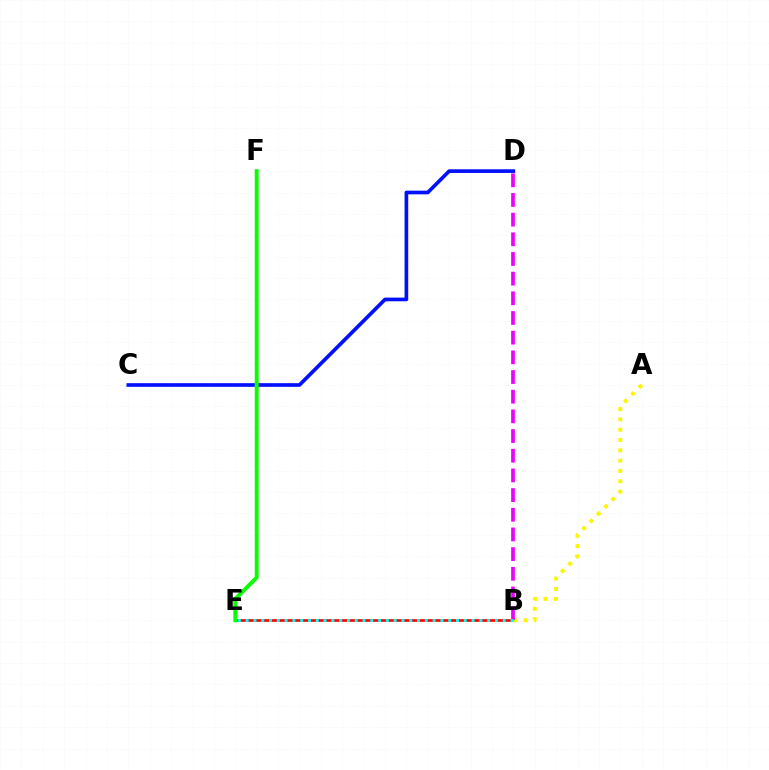{('B', 'E'): [{'color': '#ff0000', 'line_style': 'solid', 'thickness': 1.92}, {'color': '#00fff6', 'line_style': 'dotted', 'thickness': 2.12}], ('C', 'D'): [{'color': '#0010ff', 'line_style': 'solid', 'thickness': 2.64}], ('A', 'B'): [{'color': '#fcf500', 'line_style': 'dotted', 'thickness': 2.8}], ('B', 'D'): [{'color': '#ee00ff', 'line_style': 'dashed', 'thickness': 2.67}], ('E', 'F'): [{'color': '#08ff00', 'line_style': 'solid', 'thickness': 2.8}]}